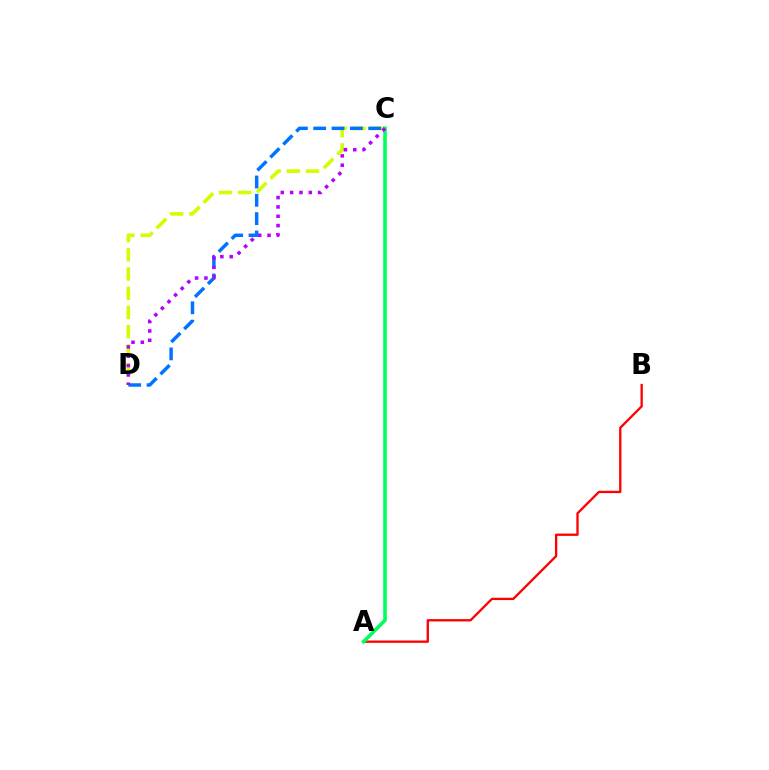{('A', 'B'): [{'color': '#ff0000', 'line_style': 'solid', 'thickness': 1.66}], ('C', 'D'): [{'color': '#d1ff00', 'line_style': 'dashed', 'thickness': 2.61}, {'color': '#0074ff', 'line_style': 'dashed', 'thickness': 2.49}, {'color': '#b900ff', 'line_style': 'dotted', 'thickness': 2.54}], ('A', 'C'): [{'color': '#00ff5c', 'line_style': 'solid', 'thickness': 2.58}]}